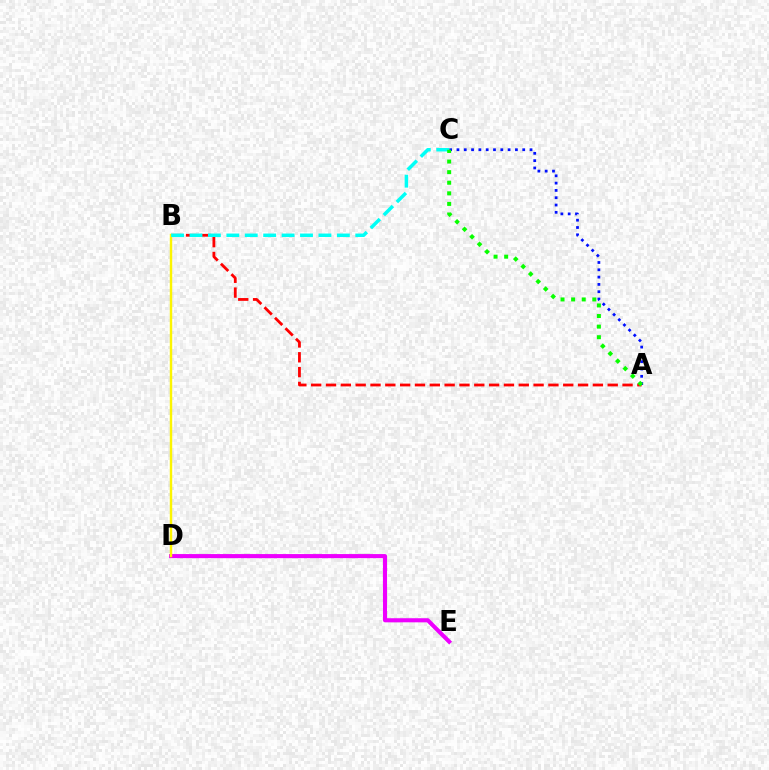{('A', 'B'): [{'color': '#ff0000', 'line_style': 'dashed', 'thickness': 2.01}], ('D', 'E'): [{'color': '#ee00ff', 'line_style': 'solid', 'thickness': 2.95}], ('B', 'D'): [{'color': '#fcf500', 'line_style': 'solid', 'thickness': 1.75}], ('A', 'C'): [{'color': '#0010ff', 'line_style': 'dotted', 'thickness': 1.99}, {'color': '#08ff00', 'line_style': 'dotted', 'thickness': 2.88}], ('B', 'C'): [{'color': '#00fff6', 'line_style': 'dashed', 'thickness': 2.5}]}